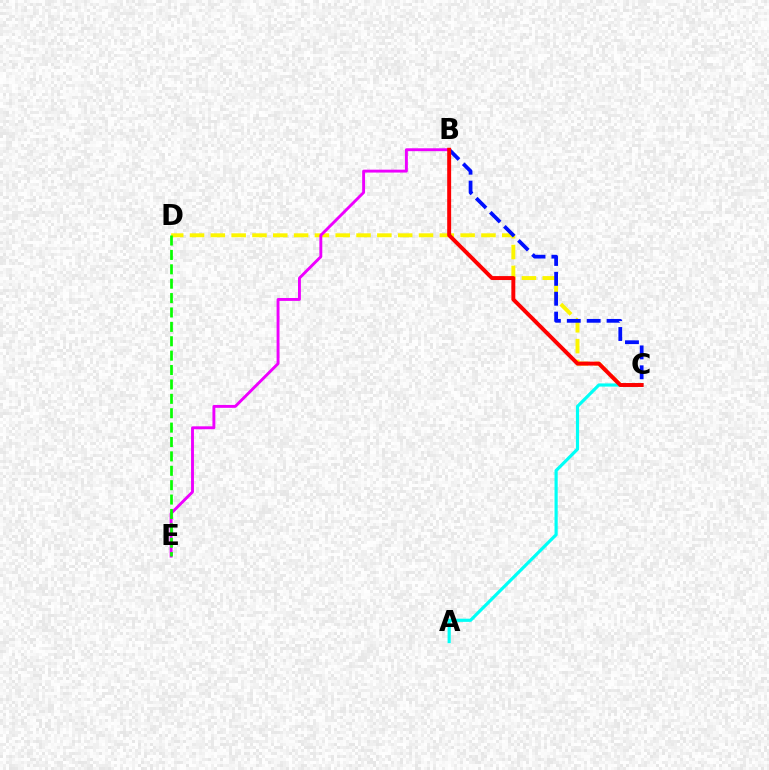{('C', 'D'): [{'color': '#fcf500', 'line_style': 'dashed', 'thickness': 2.83}], ('A', 'C'): [{'color': '#00fff6', 'line_style': 'solid', 'thickness': 2.28}], ('B', 'C'): [{'color': '#0010ff', 'line_style': 'dashed', 'thickness': 2.7}, {'color': '#ff0000', 'line_style': 'solid', 'thickness': 2.84}], ('B', 'E'): [{'color': '#ee00ff', 'line_style': 'solid', 'thickness': 2.09}], ('D', 'E'): [{'color': '#08ff00', 'line_style': 'dashed', 'thickness': 1.96}]}